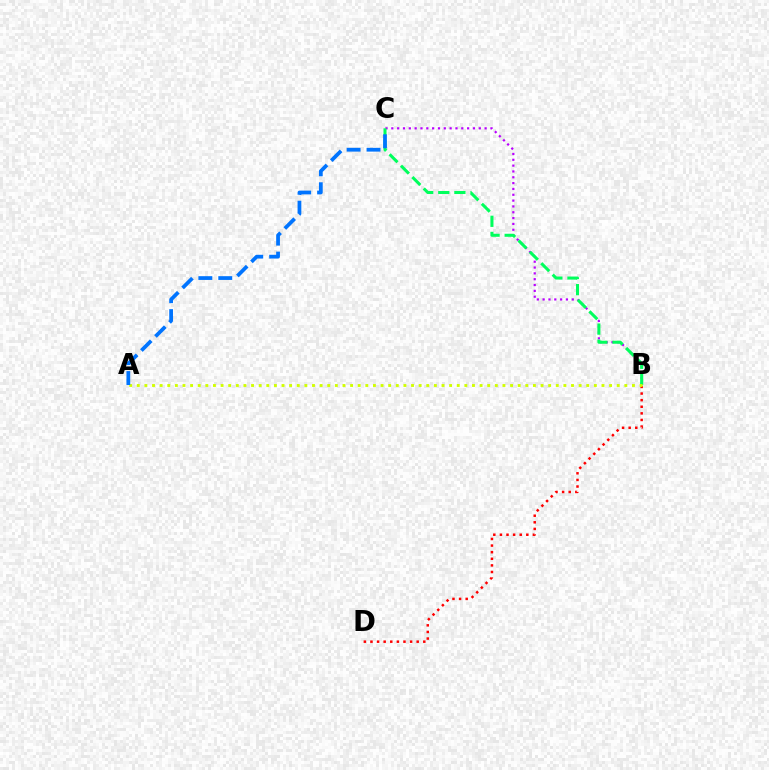{('B', 'D'): [{'color': '#ff0000', 'line_style': 'dotted', 'thickness': 1.79}], ('B', 'C'): [{'color': '#b900ff', 'line_style': 'dotted', 'thickness': 1.58}, {'color': '#00ff5c', 'line_style': 'dashed', 'thickness': 2.19}], ('A', 'B'): [{'color': '#d1ff00', 'line_style': 'dotted', 'thickness': 2.07}], ('A', 'C'): [{'color': '#0074ff', 'line_style': 'dashed', 'thickness': 2.71}]}